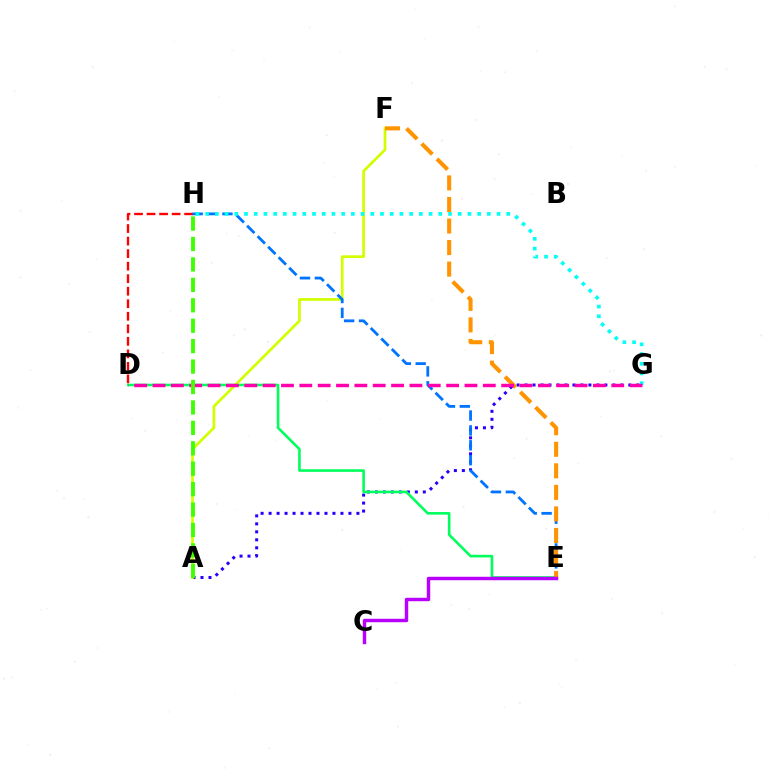{('D', 'H'): [{'color': '#ff0000', 'line_style': 'dashed', 'thickness': 1.7}], ('A', 'G'): [{'color': '#2500ff', 'line_style': 'dotted', 'thickness': 2.17}], ('D', 'E'): [{'color': '#00ff5c', 'line_style': 'solid', 'thickness': 1.87}], ('A', 'F'): [{'color': '#d1ff00', 'line_style': 'solid', 'thickness': 1.96}], ('E', 'H'): [{'color': '#0074ff', 'line_style': 'dashed', 'thickness': 2.02}], ('E', 'F'): [{'color': '#ff9400', 'line_style': 'dashed', 'thickness': 2.93}], ('G', 'H'): [{'color': '#00fff6', 'line_style': 'dotted', 'thickness': 2.64}], ('C', 'E'): [{'color': '#b900ff', 'line_style': 'solid', 'thickness': 2.48}], ('D', 'G'): [{'color': '#ff00ac', 'line_style': 'dashed', 'thickness': 2.49}], ('A', 'H'): [{'color': '#3dff00', 'line_style': 'dashed', 'thickness': 2.78}]}